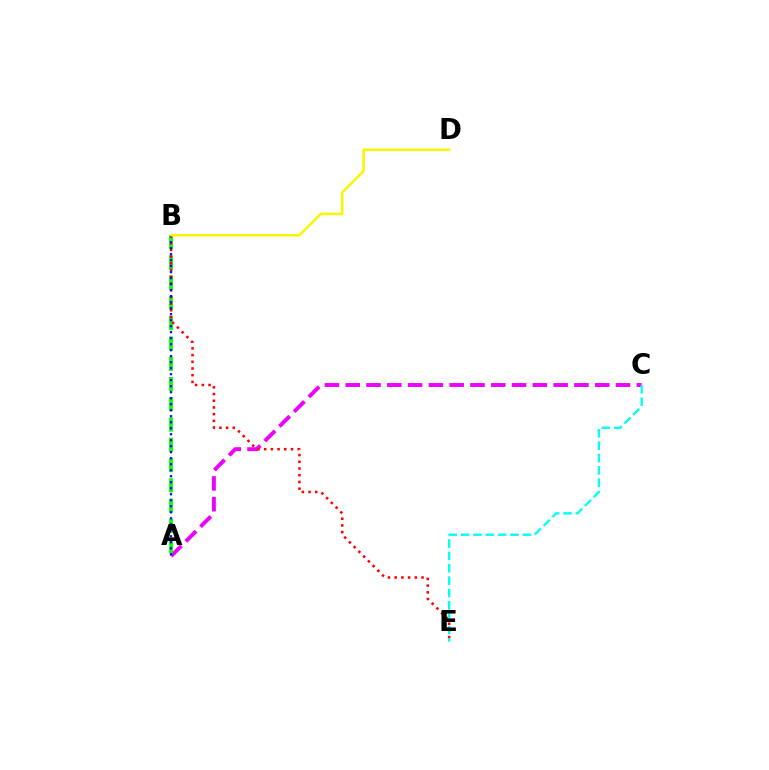{('A', 'C'): [{'color': '#ee00ff', 'line_style': 'dashed', 'thickness': 2.82}], ('A', 'B'): [{'color': '#08ff00', 'line_style': 'dashed', 'thickness': 2.75}, {'color': '#0010ff', 'line_style': 'dotted', 'thickness': 1.63}], ('B', 'E'): [{'color': '#ff0000', 'line_style': 'dotted', 'thickness': 1.82}], ('C', 'E'): [{'color': '#00fff6', 'line_style': 'dashed', 'thickness': 1.68}], ('B', 'D'): [{'color': '#fcf500', 'line_style': 'solid', 'thickness': 1.82}]}